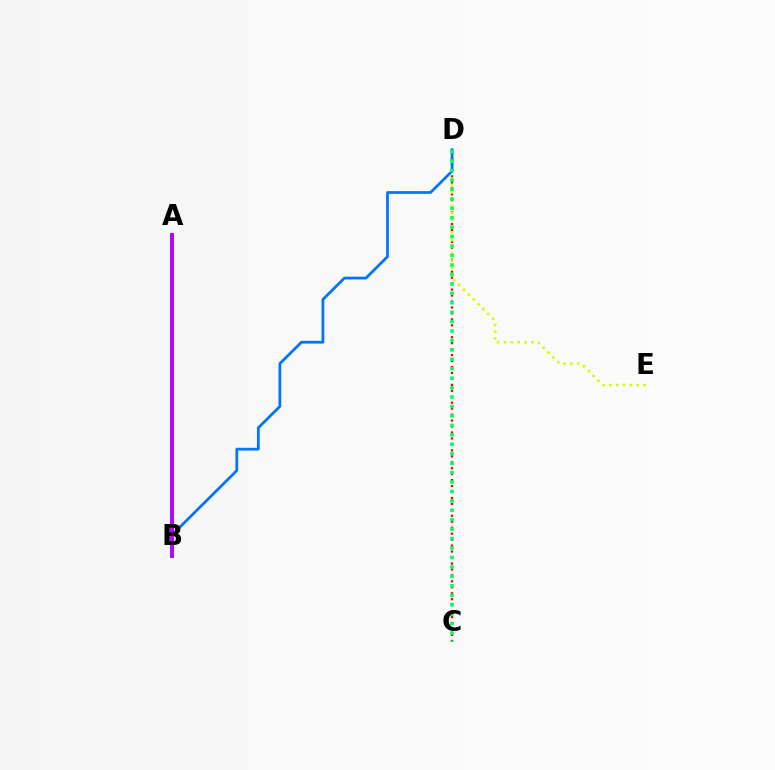{('C', 'D'): [{'color': '#ff0000', 'line_style': 'dotted', 'thickness': 1.62}, {'color': '#00ff5c', 'line_style': 'dotted', 'thickness': 2.56}], ('D', 'E'): [{'color': '#d1ff00', 'line_style': 'dotted', 'thickness': 1.86}], ('B', 'D'): [{'color': '#0074ff', 'line_style': 'solid', 'thickness': 1.98}], ('A', 'B'): [{'color': '#b900ff', 'line_style': 'solid', 'thickness': 2.82}]}